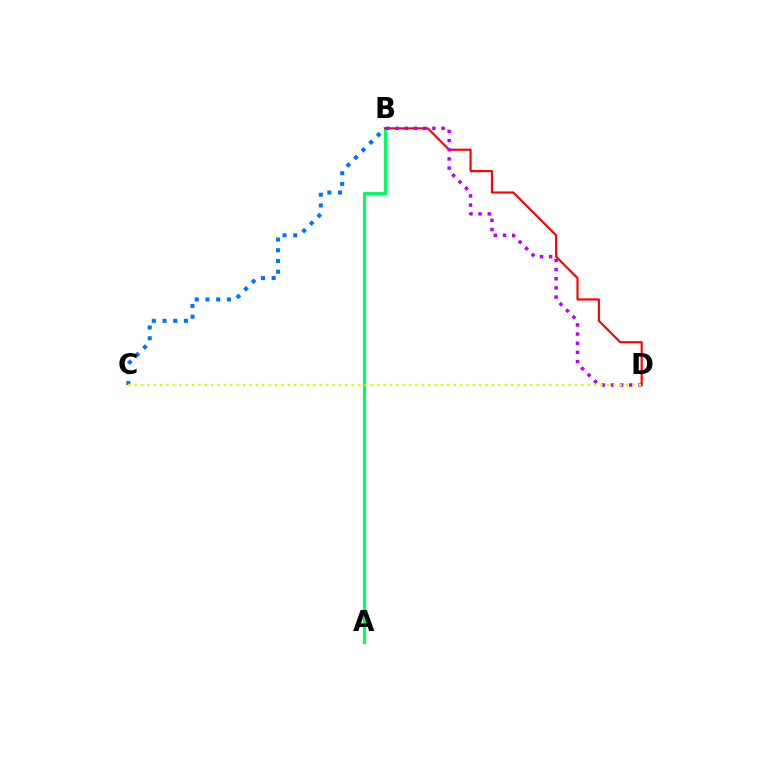{('A', 'B'): [{'color': '#00ff5c', 'line_style': 'solid', 'thickness': 2.3}], ('B', 'D'): [{'color': '#ff0000', 'line_style': 'solid', 'thickness': 1.54}, {'color': '#b900ff', 'line_style': 'dotted', 'thickness': 2.49}], ('B', 'C'): [{'color': '#0074ff', 'line_style': 'dotted', 'thickness': 2.91}], ('C', 'D'): [{'color': '#d1ff00', 'line_style': 'dotted', 'thickness': 1.73}]}